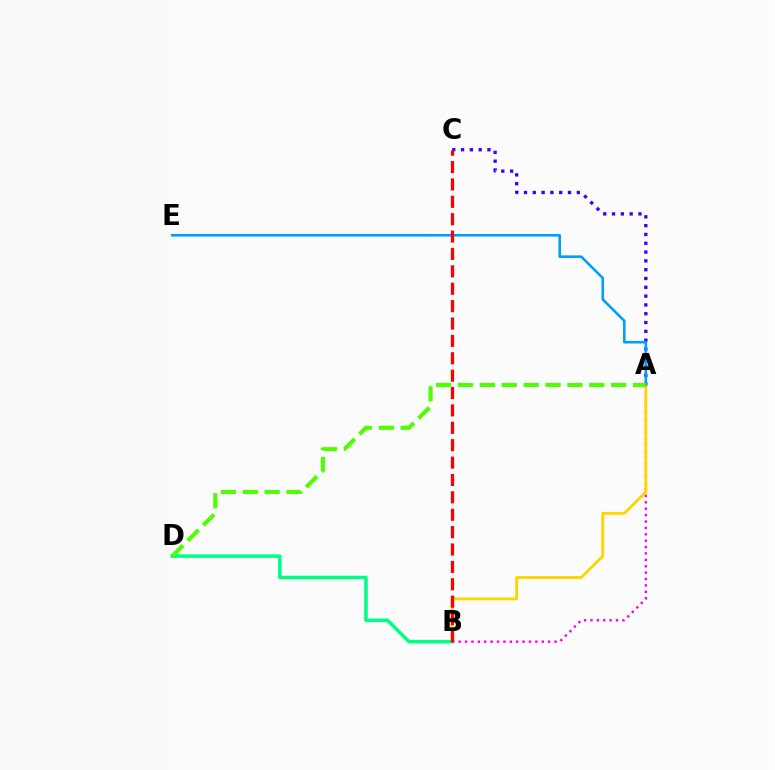{('A', 'B'): [{'color': '#ff00ed', 'line_style': 'dotted', 'thickness': 1.74}, {'color': '#ffd500', 'line_style': 'solid', 'thickness': 2.06}], ('A', 'C'): [{'color': '#3700ff', 'line_style': 'dotted', 'thickness': 2.39}], ('A', 'E'): [{'color': '#009eff', 'line_style': 'solid', 'thickness': 1.86}], ('B', 'D'): [{'color': '#00ff86', 'line_style': 'solid', 'thickness': 2.55}], ('A', 'D'): [{'color': '#4fff00', 'line_style': 'dashed', 'thickness': 2.97}], ('B', 'C'): [{'color': '#ff0000', 'line_style': 'dashed', 'thickness': 2.36}]}